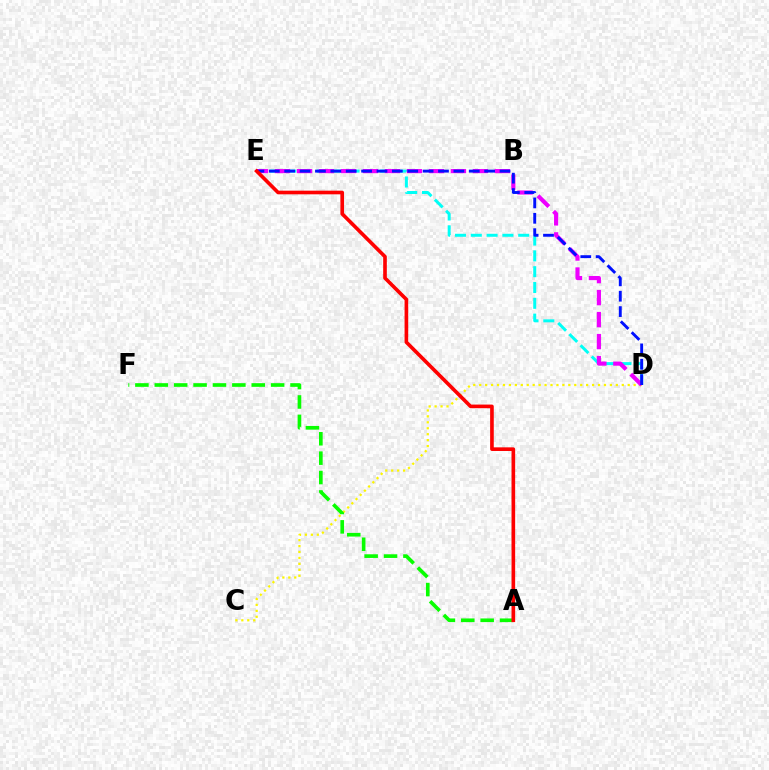{('C', 'D'): [{'color': '#fcf500', 'line_style': 'dotted', 'thickness': 1.61}], ('D', 'E'): [{'color': '#00fff6', 'line_style': 'dashed', 'thickness': 2.15}, {'color': '#ee00ff', 'line_style': 'dashed', 'thickness': 2.99}, {'color': '#0010ff', 'line_style': 'dashed', 'thickness': 2.09}], ('A', 'F'): [{'color': '#08ff00', 'line_style': 'dashed', 'thickness': 2.63}], ('A', 'E'): [{'color': '#ff0000', 'line_style': 'solid', 'thickness': 2.62}]}